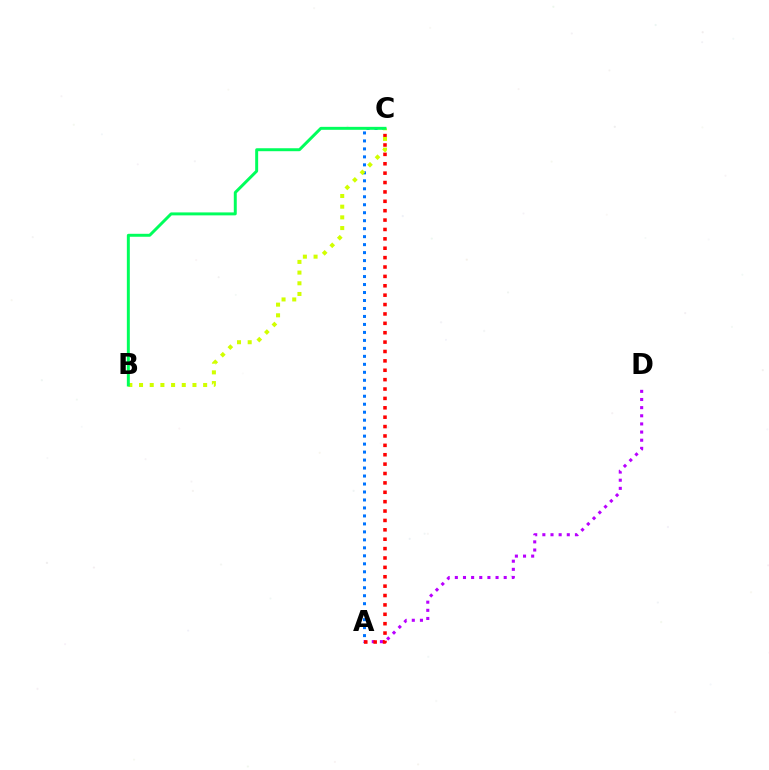{('A', 'D'): [{'color': '#b900ff', 'line_style': 'dotted', 'thickness': 2.21}], ('A', 'C'): [{'color': '#0074ff', 'line_style': 'dotted', 'thickness': 2.17}, {'color': '#ff0000', 'line_style': 'dotted', 'thickness': 2.55}], ('B', 'C'): [{'color': '#d1ff00', 'line_style': 'dotted', 'thickness': 2.9}, {'color': '#00ff5c', 'line_style': 'solid', 'thickness': 2.13}]}